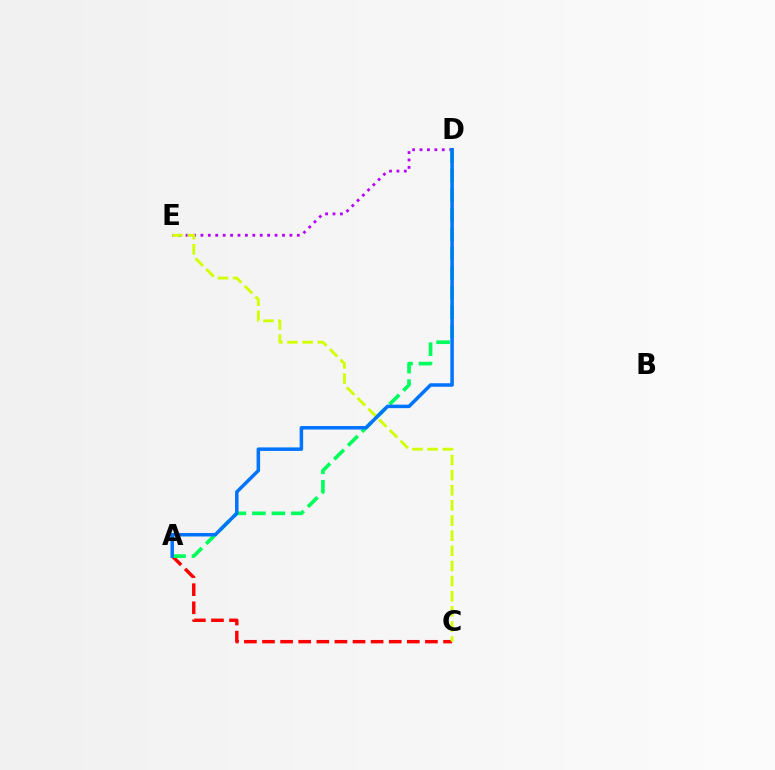{('A', 'C'): [{'color': '#ff0000', 'line_style': 'dashed', 'thickness': 2.46}], ('D', 'E'): [{'color': '#b900ff', 'line_style': 'dotted', 'thickness': 2.01}], ('A', 'D'): [{'color': '#00ff5c', 'line_style': 'dashed', 'thickness': 2.65}, {'color': '#0074ff', 'line_style': 'solid', 'thickness': 2.52}], ('C', 'E'): [{'color': '#d1ff00', 'line_style': 'dashed', 'thickness': 2.06}]}